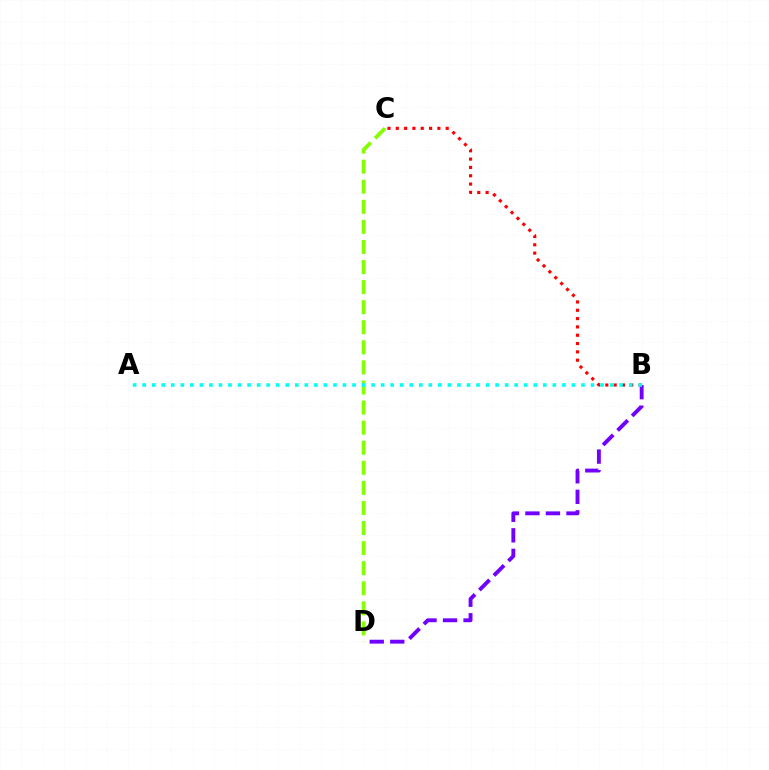{('B', 'C'): [{'color': '#ff0000', 'line_style': 'dotted', 'thickness': 2.26}], ('B', 'D'): [{'color': '#7200ff', 'line_style': 'dashed', 'thickness': 2.79}], ('C', 'D'): [{'color': '#84ff00', 'line_style': 'dashed', 'thickness': 2.73}], ('A', 'B'): [{'color': '#00fff6', 'line_style': 'dotted', 'thickness': 2.59}]}